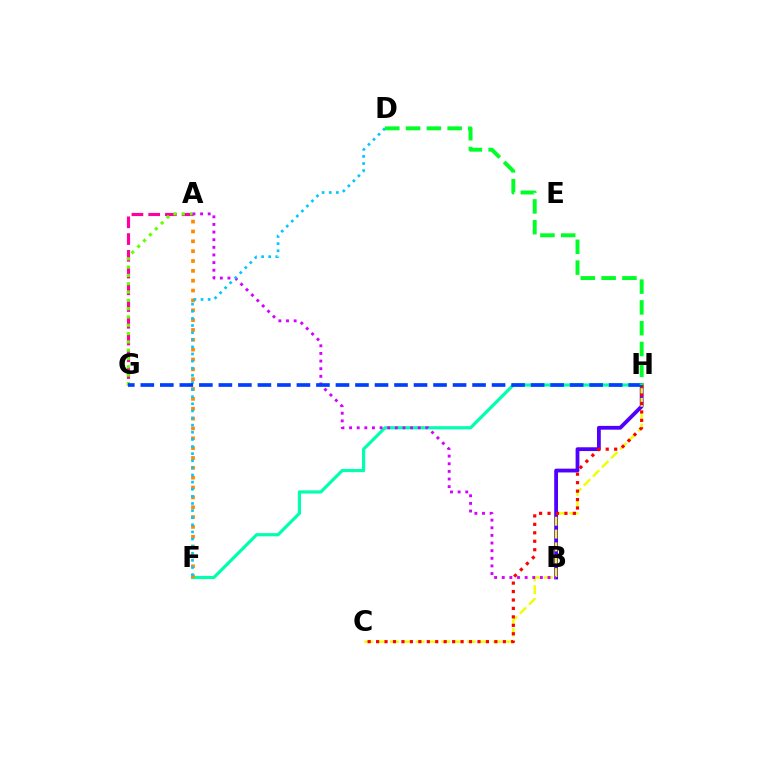{('A', 'G'): [{'color': '#ff00a0', 'line_style': 'dashed', 'thickness': 2.27}, {'color': '#66ff00', 'line_style': 'dotted', 'thickness': 2.26}], ('B', 'H'): [{'color': '#4f00ff', 'line_style': 'solid', 'thickness': 2.73}], ('C', 'H'): [{'color': '#eeff00', 'line_style': 'dashed', 'thickness': 1.74}, {'color': '#ff0000', 'line_style': 'dotted', 'thickness': 2.3}], ('F', 'H'): [{'color': '#00ffaf', 'line_style': 'solid', 'thickness': 2.29}], ('A', 'F'): [{'color': '#ff8800', 'line_style': 'dotted', 'thickness': 2.68}], ('A', 'B'): [{'color': '#d600ff', 'line_style': 'dotted', 'thickness': 2.07}], ('D', 'F'): [{'color': '#00c7ff', 'line_style': 'dotted', 'thickness': 1.93}], ('G', 'H'): [{'color': '#003fff', 'line_style': 'dashed', 'thickness': 2.65}], ('D', 'H'): [{'color': '#00ff27', 'line_style': 'dashed', 'thickness': 2.83}]}